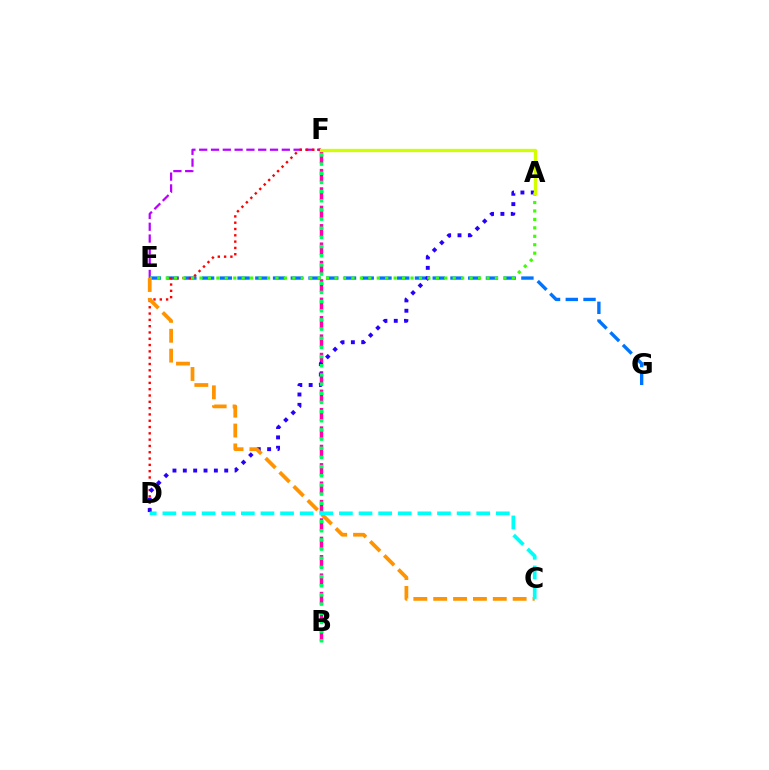{('B', 'F'): [{'color': '#ff00ac', 'line_style': 'dashed', 'thickness': 2.5}, {'color': '#00ff5c', 'line_style': 'dotted', 'thickness': 2.49}], ('E', 'F'): [{'color': '#b900ff', 'line_style': 'dashed', 'thickness': 1.6}], ('E', 'G'): [{'color': '#0074ff', 'line_style': 'dashed', 'thickness': 2.41}], ('D', 'F'): [{'color': '#ff0000', 'line_style': 'dotted', 'thickness': 1.71}], ('A', 'D'): [{'color': '#2500ff', 'line_style': 'dotted', 'thickness': 2.81}], ('A', 'E'): [{'color': '#3dff00', 'line_style': 'dotted', 'thickness': 2.29}], ('C', 'E'): [{'color': '#ff9400', 'line_style': 'dashed', 'thickness': 2.7}], ('A', 'F'): [{'color': '#d1ff00', 'line_style': 'solid', 'thickness': 2.38}], ('C', 'D'): [{'color': '#00fff6', 'line_style': 'dashed', 'thickness': 2.66}]}